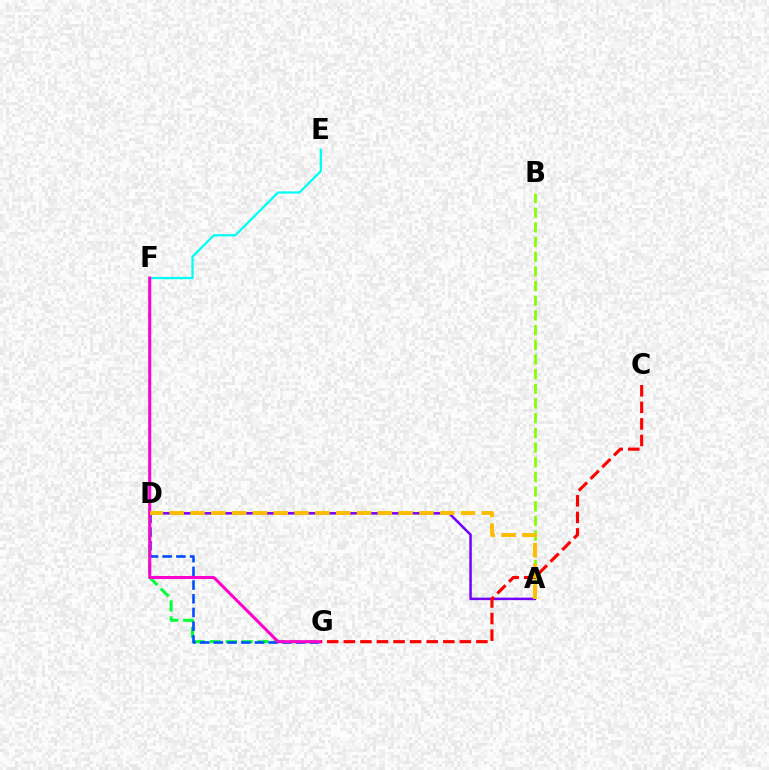{('D', 'G'): [{'color': '#00ff39', 'line_style': 'dashed', 'thickness': 2.17}, {'color': '#004bff', 'line_style': 'dashed', 'thickness': 1.86}], ('A', 'B'): [{'color': '#84ff00', 'line_style': 'dashed', 'thickness': 1.99}], ('D', 'E'): [{'color': '#00fff6', 'line_style': 'solid', 'thickness': 1.64}], ('A', 'D'): [{'color': '#7200ff', 'line_style': 'solid', 'thickness': 1.8}, {'color': '#ffbd00', 'line_style': 'dashed', 'thickness': 2.83}], ('F', 'G'): [{'color': '#ff00cf', 'line_style': 'solid', 'thickness': 2.18}], ('C', 'G'): [{'color': '#ff0000', 'line_style': 'dashed', 'thickness': 2.25}]}